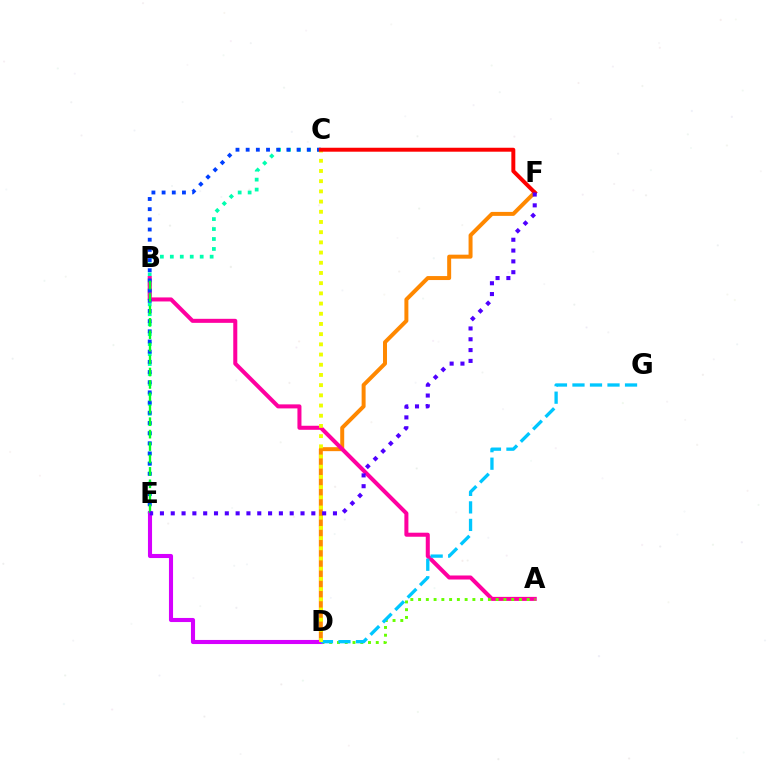{('C', 'E'): [{'color': '#00ffaf', 'line_style': 'dotted', 'thickness': 2.71}, {'color': '#003fff', 'line_style': 'dotted', 'thickness': 2.77}], ('D', 'F'): [{'color': '#ff8800', 'line_style': 'solid', 'thickness': 2.86}], ('A', 'B'): [{'color': '#ff00a0', 'line_style': 'solid', 'thickness': 2.9}], ('A', 'D'): [{'color': '#66ff00', 'line_style': 'dotted', 'thickness': 2.11}], ('D', 'E'): [{'color': '#d600ff', 'line_style': 'solid', 'thickness': 2.95}], ('B', 'E'): [{'color': '#00ff27', 'line_style': 'dashed', 'thickness': 1.69}], ('D', 'G'): [{'color': '#00c7ff', 'line_style': 'dashed', 'thickness': 2.38}], ('C', 'D'): [{'color': '#eeff00', 'line_style': 'dotted', 'thickness': 2.77}], ('C', 'F'): [{'color': '#ff0000', 'line_style': 'solid', 'thickness': 2.85}], ('E', 'F'): [{'color': '#4f00ff', 'line_style': 'dotted', 'thickness': 2.94}]}